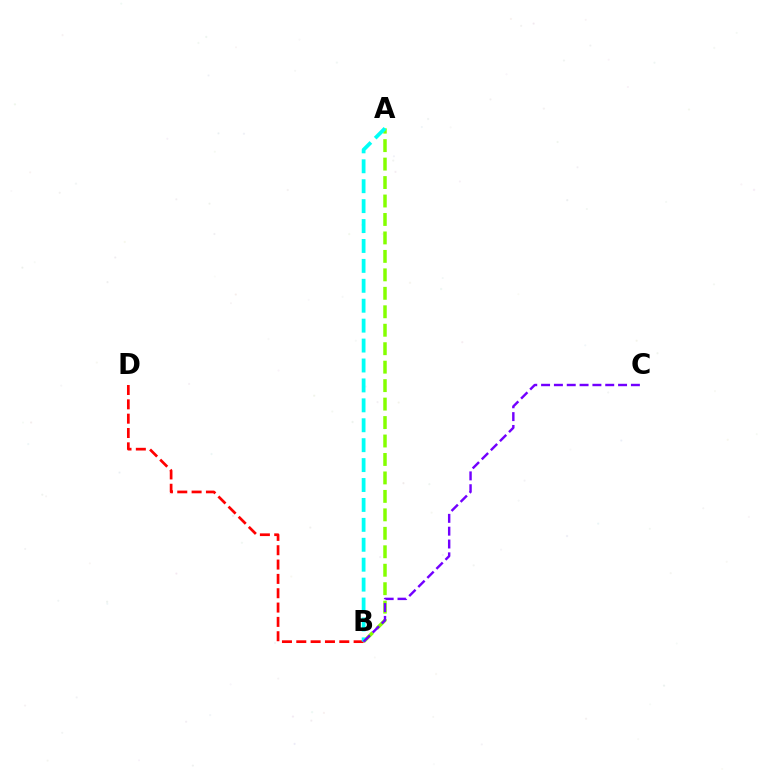{('A', 'B'): [{'color': '#84ff00', 'line_style': 'dashed', 'thickness': 2.51}, {'color': '#00fff6', 'line_style': 'dashed', 'thickness': 2.71}], ('B', 'D'): [{'color': '#ff0000', 'line_style': 'dashed', 'thickness': 1.95}], ('B', 'C'): [{'color': '#7200ff', 'line_style': 'dashed', 'thickness': 1.74}]}